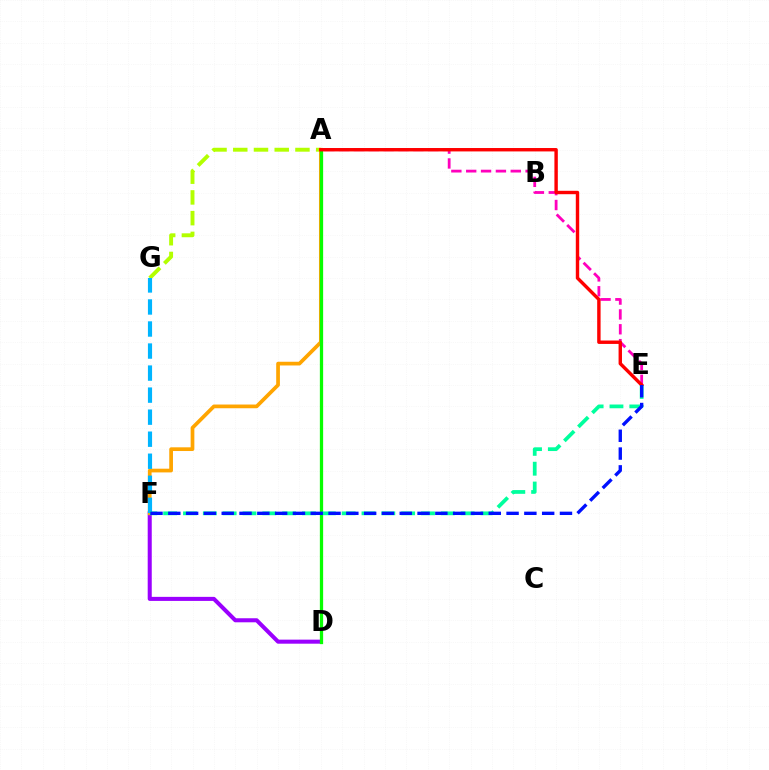{('A', 'G'): [{'color': '#b3ff00', 'line_style': 'dashed', 'thickness': 2.82}], ('D', 'F'): [{'color': '#9b00ff', 'line_style': 'solid', 'thickness': 2.92}], ('A', 'E'): [{'color': '#ff00bd', 'line_style': 'dashed', 'thickness': 2.02}, {'color': '#ff0000', 'line_style': 'solid', 'thickness': 2.45}], ('A', 'F'): [{'color': '#ffa500', 'line_style': 'solid', 'thickness': 2.67}], ('F', 'G'): [{'color': '#00b5ff', 'line_style': 'dashed', 'thickness': 2.99}], ('A', 'D'): [{'color': '#08ff00', 'line_style': 'solid', 'thickness': 2.36}], ('E', 'F'): [{'color': '#00ff9d', 'line_style': 'dashed', 'thickness': 2.69}, {'color': '#0010ff', 'line_style': 'dashed', 'thickness': 2.42}]}